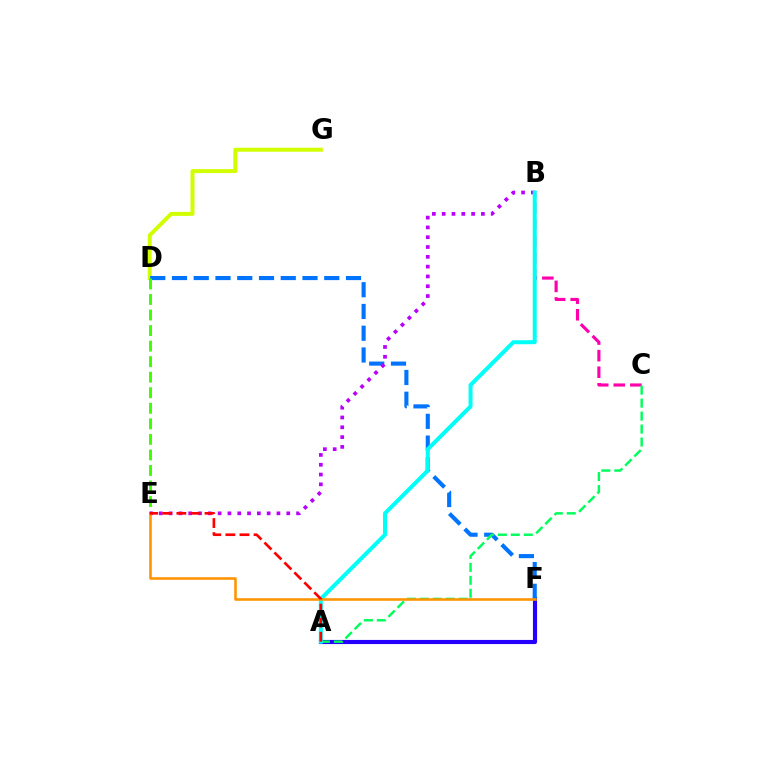{('D', 'G'): [{'color': '#d1ff00', 'line_style': 'solid', 'thickness': 2.86}], ('A', 'F'): [{'color': '#2500ff', 'line_style': 'solid', 'thickness': 2.98}], ('D', 'F'): [{'color': '#0074ff', 'line_style': 'dashed', 'thickness': 2.96}], ('D', 'E'): [{'color': '#3dff00', 'line_style': 'dashed', 'thickness': 2.11}], ('B', 'C'): [{'color': '#ff00ac', 'line_style': 'dashed', 'thickness': 2.25}], ('B', 'E'): [{'color': '#b900ff', 'line_style': 'dotted', 'thickness': 2.66}], ('A', 'C'): [{'color': '#00ff5c', 'line_style': 'dashed', 'thickness': 1.76}], ('A', 'B'): [{'color': '#00fff6', 'line_style': 'solid', 'thickness': 2.88}], ('E', 'F'): [{'color': '#ff9400', 'line_style': 'solid', 'thickness': 1.85}], ('A', 'E'): [{'color': '#ff0000', 'line_style': 'dashed', 'thickness': 1.91}]}